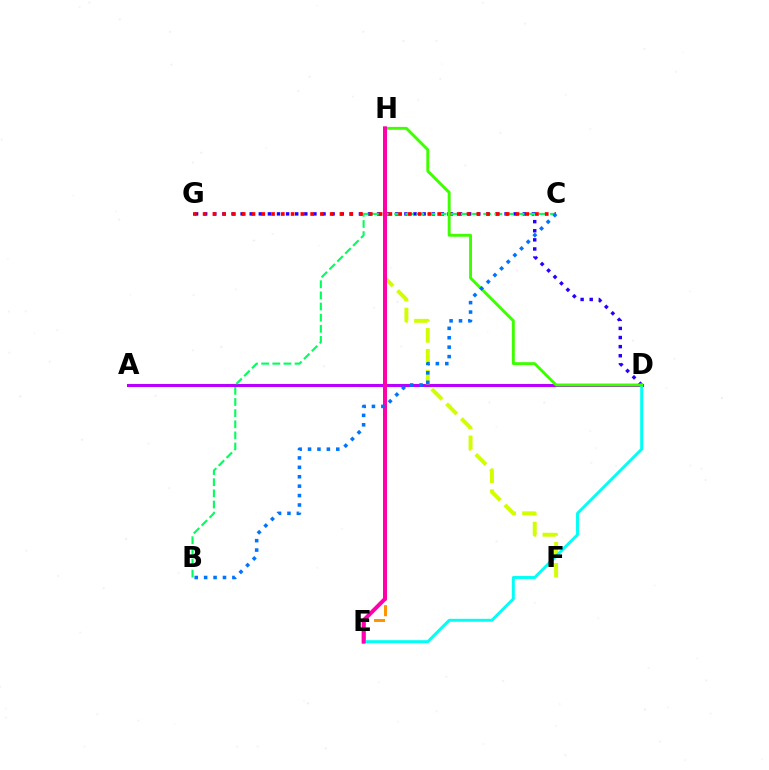{('E', 'H'): [{'color': '#ff9400', 'line_style': 'dashed', 'thickness': 2.14}, {'color': '#ff00ac', 'line_style': 'solid', 'thickness': 2.87}], ('A', 'D'): [{'color': '#b900ff', 'line_style': 'solid', 'thickness': 2.2}], ('F', 'H'): [{'color': '#d1ff00', 'line_style': 'dashed', 'thickness': 2.84}], ('D', 'G'): [{'color': '#2500ff', 'line_style': 'dotted', 'thickness': 2.47}], ('B', 'C'): [{'color': '#00ff5c', 'line_style': 'dashed', 'thickness': 1.51}, {'color': '#0074ff', 'line_style': 'dotted', 'thickness': 2.56}], ('D', 'E'): [{'color': '#00fff6', 'line_style': 'solid', 'thickness': 2.12}], ('C', 'G'): [{'color': '#ff0000', 'line_style': 'dotted', 'thickness': 2.66}], ('D', 'H'): [{'color': '#3dff00', 'line_style': 'solid', 'thickness': 2.08}]}